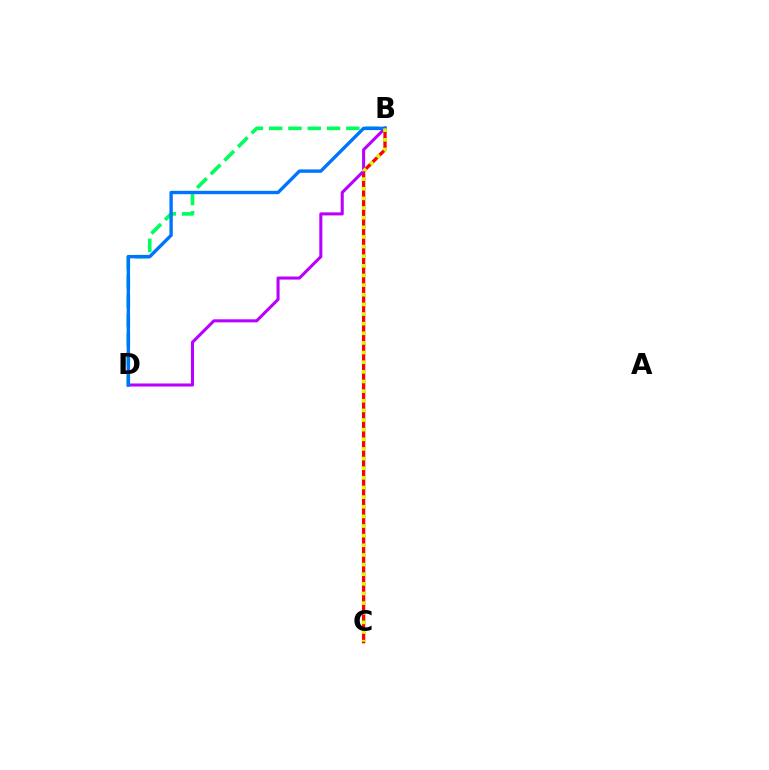{('B', 'C'): [{'color': '#ff0000', 'line_style': 'solid', 'thickness': 2.39}, {'color': '#d1ff00', 'line_style': 'dotted', 'thickness': 2.62}], ('B', 'D'): [{'color': '#b900ff', 'line_style': 'solid', 'thickness': 2.2}, {'color': '#00ff5c', 'line_style': 'dashed', 'thickness': 2.62}, {'color': '#0074ff', 'line_style': 'solid', 'thickness': 2.43}]}